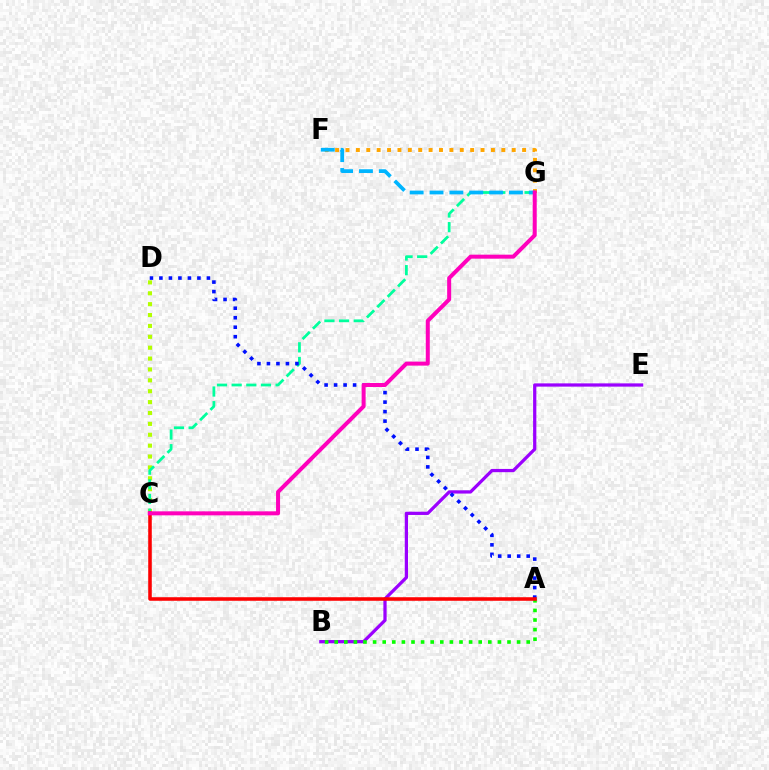{('B', 'E'): [{'color': '#9b00ff', 'line_style': 'solid', 'thickness': 2.34}], ('C', 'D'): [{'color': '#b3ff00', 'line_style': 'dotted', 'thickness': 2.96}], ('C', 'G'): [{'color': '#00ff9d', 'line_style': 'dashed', 'thickness': 1.99}, {'color': '#ff00bd', 'line_style': 'solid', 'thickness': 2.88}], ('A', 'B'): [{'color': '#08ff00', 'line_style': 'dotted', 'thickness': 2.61}], ('F', 'G'): [{'color': '#ffa500', 'line_style': 'dotted', 'thickness': 2.82}, {'color': '#00b5ff', 'line_style': 'dashed', 'thickness': 2.7}], ('A', 'D'): [{'color': '#0010ff', 'line_style': 'dotted', 'thickness': 2.58}], ('A', 'C'): [{'color': '#ff0000', 'line_style': 'solid', 'thickness': 2.56}]}